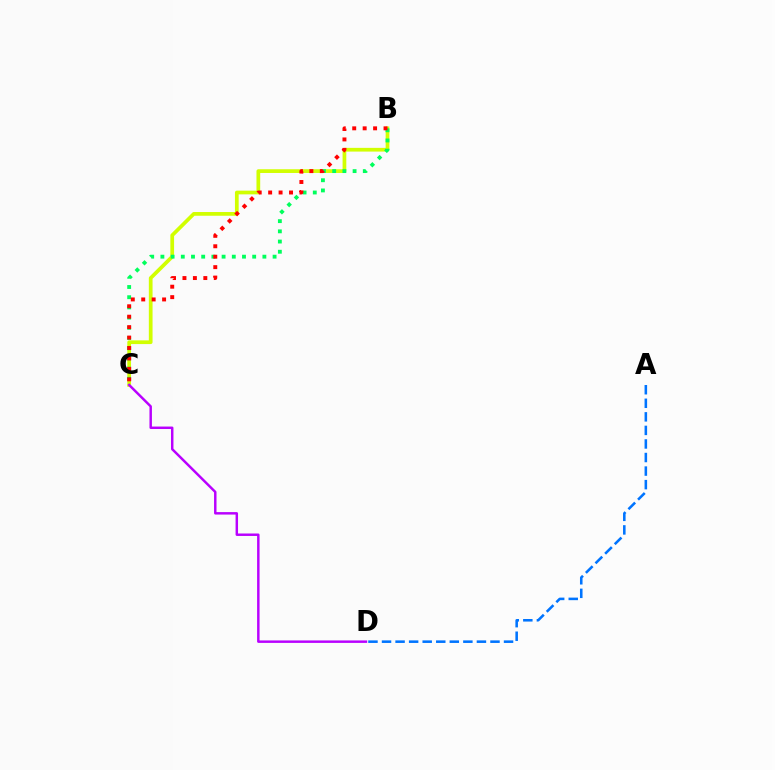{('A', 'D'): [{'color': '#0074ff', 'line_style': 'dashed', 'thickness': 1.84}], ('B', 'C'): [{'color': '#d1ff00', 'line_style': 'solid', 'thickness': 2.68}, {'color': '#00ff5c', 'line_style': 'dotted', 'thickness': 2.77}, {'color': '#ff0000', 'line_style': 'dotted', 'thickness': 2.84}], ('C', 'D'): [{'color': '#b900ff', 'line_style': 'solid', 'thickness': 1.77}]}